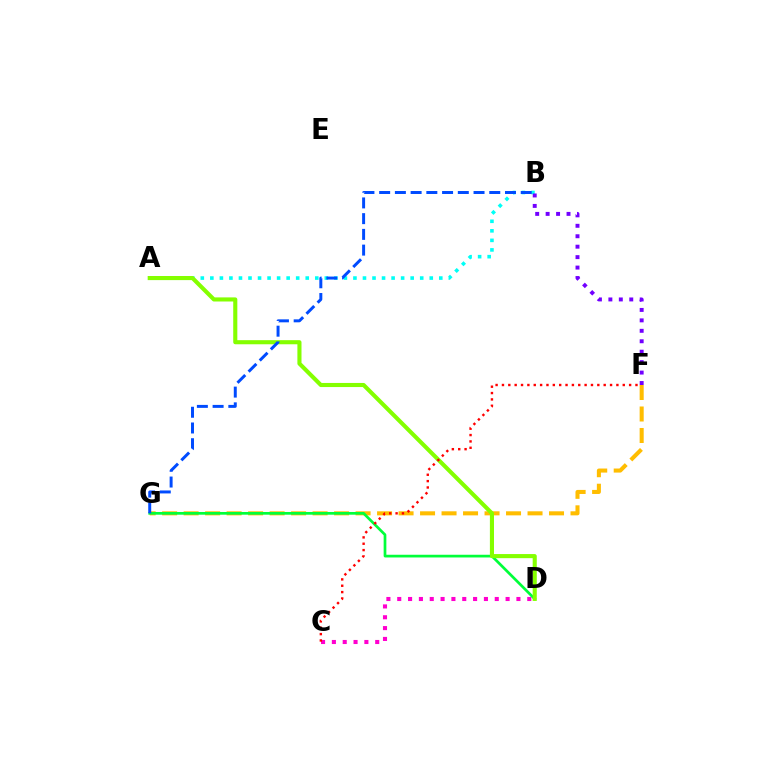{('A', 'B'): [{'color': '#00fff6', 'line_style': 'dotted', 'thickness': 2.59}], ('F', 'G'): [{'color': '#ffbd00', 'line_style': 'dashed', 'thickness': 2.92}], ('C', 'D'): [{'color': '#ff00cf', 'line_style': 'dotted', 'thickness': 2.94}], ('D', 'G'): [{'color': '#00ff39', 'line_style': 'solid', 'thickness': 1.95}], ('B', 'F'): [{'color': '#7200ff', 'line_style': 'dotted', 'thickness': 2.84}], ('A', 'D'): [{'color': '#84ff00', 'line_style': 'solid', 'thickness': 2.95}], ('B', 'G'): [{'color': '#004bff', 'line_style': 'dashed', 'thickness': 2.14}], ('C', 'F'): [{'color': '#ff0000', 'line_style': 'dotted', 'thickness': 1.73}]}